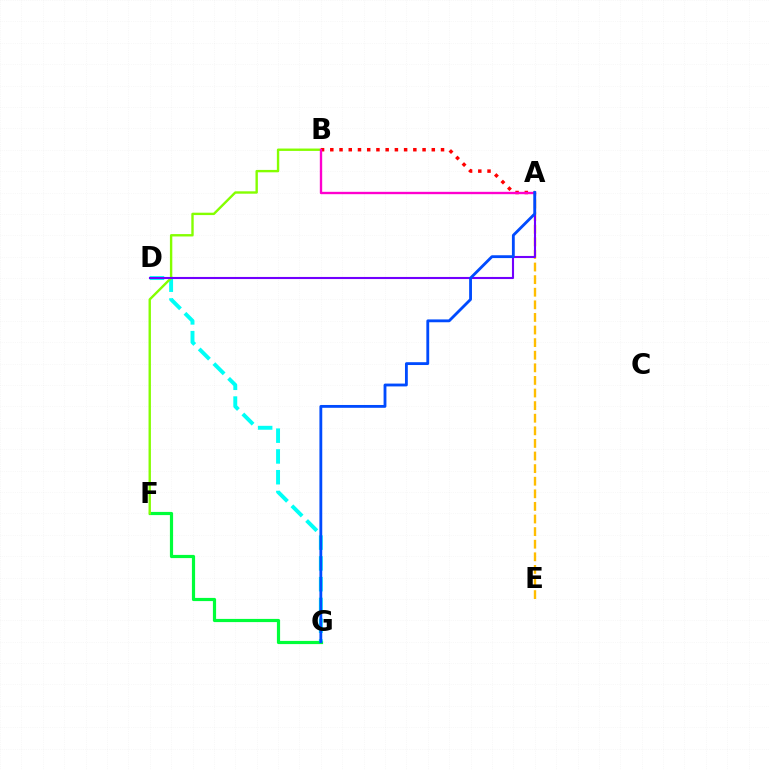{('F', 'G'): [{'color': '#00ff39', 'line_style': 'solid', 'thickness': 2.29}], ('A', 'E'): [{'color': '#ffbd00', 'line_style': 'dashed', 'thickness': 1.71}], ('D', 'G'): [{'color': '#00fff6', 'line_style': 'dashed', 'thickness': 2.82}], ('B', 'F'): [{'color': '#84ff00', 'line_style': 'solid', 'thickness': 1.72}], ('A', 'D'): [{'color': '#7200ff', 'line_style': 'solid', 'thickness': 1.51}], ('A', 'B'): [{'color': '#ff0000', 'line_style': 'dotted', 'thickness': 2.51}, {'color': '#ff00cf', 'line_style': 'solid', 'thickness': 1.7}], ('A', 'G'): [{'color': '#004bff', 'line_style': 'solid', 'thickness': 2.04}]}